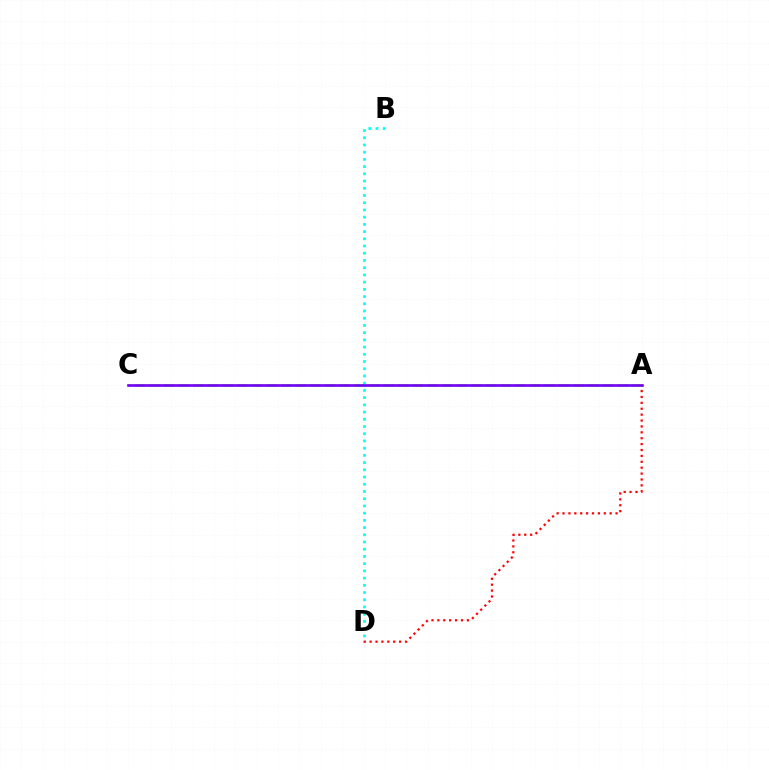{('A', 'C'): [{'color': '#84ff00', 'line_style': 'dashed', 'thickness': 1.99}, {'color': '#7200ff', 'line_style': 'solid', 'thickness': 1.89}], ('B', 'D'): [{'color': '#00fff6', 'line_style': 'dotted', 'thickness': 1.96}], ('A', 'D'): [{'color': '#ff0000', 'line_style': 'dotted', 'thickness': 1.6}]}